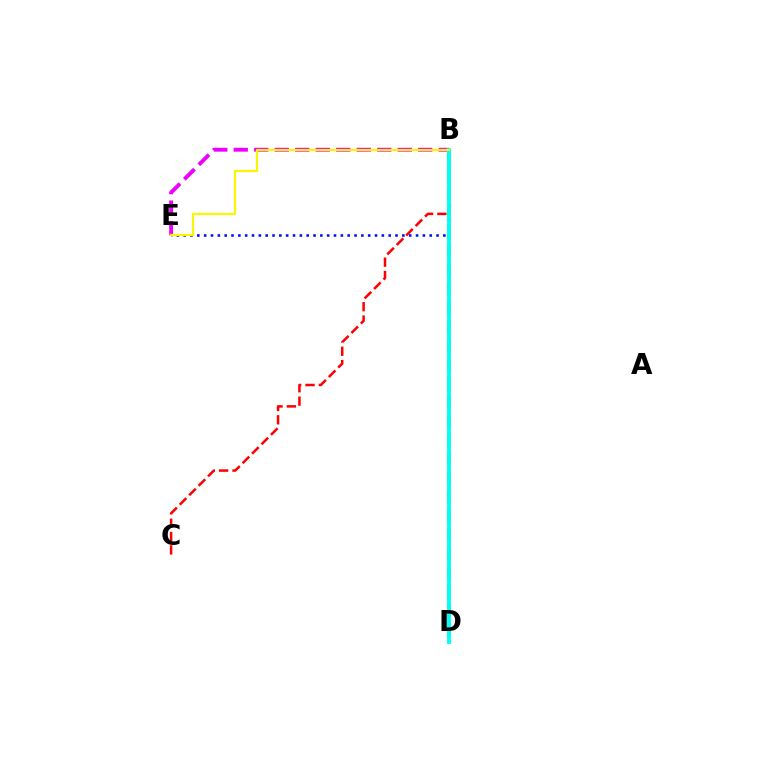{('B', 'E'): [{'color': '#ee00ff', 'line_style': 'dashed', 'thickness': 2.78}, {'color': '#0010ff', 'line_style': 'dotted', 'thickness': 1.86}, {'color': '#fcf500', 'line_style': 'solid', 'thickness': 1.58}], ('B', 'C'): [{'color': '#ff0000', 'line_style': 'dashed', 'thickness': 1.81}], ('B', 'D'): [{'color': '#08ff00', 'line_style': 'dashed', 'thickness': 2.57}, {'color': '#00fff6', 'line_style': 'solid', 'thickness': 2.76}]}